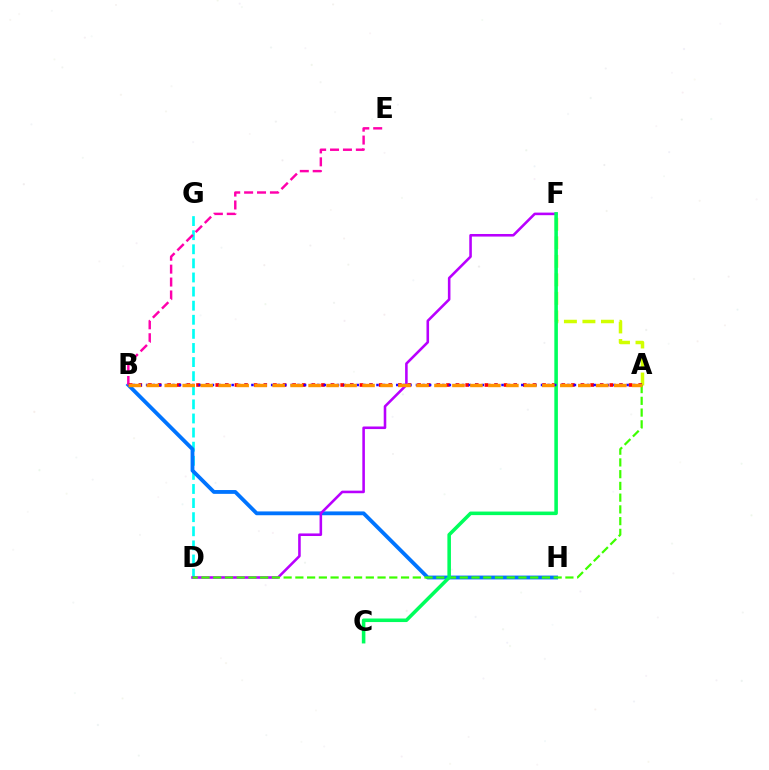{('D', 'G'): [{'color': '#00fff6', 'line_style': 'dashed', 'thickness': 1.92}], ('B', 'H'): [{'color': '#0074ff', 'line_style': 'solid', 'thickness': 2.75}], ('A', 'F'): [{'color': '#d1ff00', 'line_style': 'dashed', 'thickness': 2.52}], ('D', 'F'): [{'color': '#b900ff', 'line_style': 'solid', 'thickness': 1.85}], ('B', 'E'): [{'color': '#ff00ac', 'line_style': 'dashed', 'thickness': 1.75}], ('A', 'B'): [{'color': '#ff0000', 'line_style': 'dotted', 'thickness': 2.61}, {'color': '#2500ff', 'line_style': 'dotted', 'thickness': 1.79}, {'color': '#ff9400', 'line_style': 'dashed', 'thickness': 2.44}], ('A', 'D'): [{'color': '#3dff00', 'line_style': 'dashed', 'thickness': 1.59}], ('C', 'F'): [{'color': '#00ff5c', 'line_style': 'solid', 'thickness': 2.56}]}